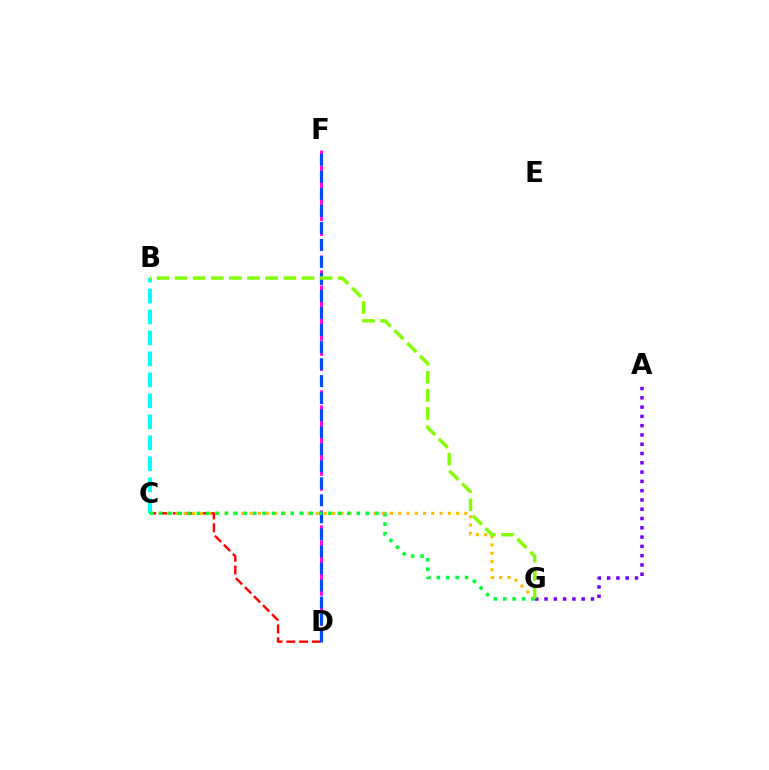{('C', 'D'): [{'color': '#ff0000', 'line_style': 'dashed', 'thickness': 1.73}], ('B', 'C'): [{'color': '#00fff6', 'line_style': 'dashed', 'thickness': 2.85}], ('C', 'G'): [{'color': '#ffbd00', 'line_style': 'dotted', 'thickness': 2.24}, {'color': '#00ff39', 'line_style': 'dotted', 'thickness': 2.56}], ('D', 'F'): [{'color': '#ff00cf', 'line_style': 'dashed', 'thickness': 2.04}, {'color': '#004bff', 'line_style': 'dashed', 'thickness': 2.31}], ('A', 'G'): [{'color': '#7200ff', 'line_style': 'dotted', 'thickness': 2.52}], ('B', 'G'): [{'color': '#84ff00', 'line_style': 'dashed', 'thickness': 2.46}]}